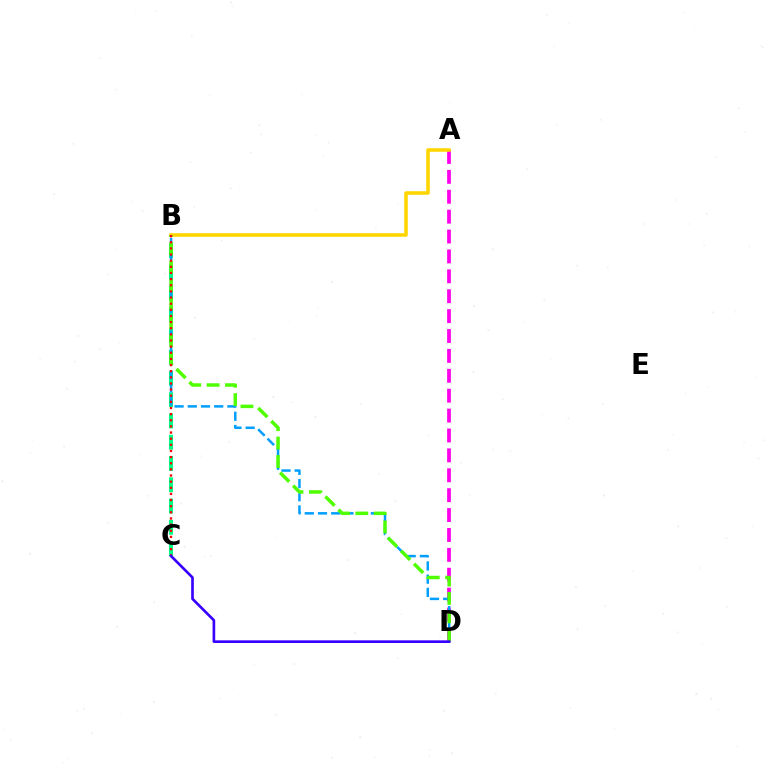{('B', 'C'): [{'color': '#00ff86', 'line_style': 'dashed', 'thickness': 2.89}, {'color': '#ff0000', 'line_style': 'dotted', 'thickness': 1.67}], ('A', 'D'): [{'color': '#ff00ed', 'line_style': 'dashed', 'thickness': 2.7}], ('B', 'D'): [{'color': '#009eff', 'line_style': 'dashed', 'thickness': 1.8}, {'color': '#4fff00', 'line_style': 'dashed', 'thickness': 2.5}], ('A', 'B'): [{'color': '#ffd500', 'line_style': 'solid', 'thickness': 2.56}], ('C', 'D'): [{'color': '#3700ff', 'line_style': 'solid', 'thickness': 1.91}]}